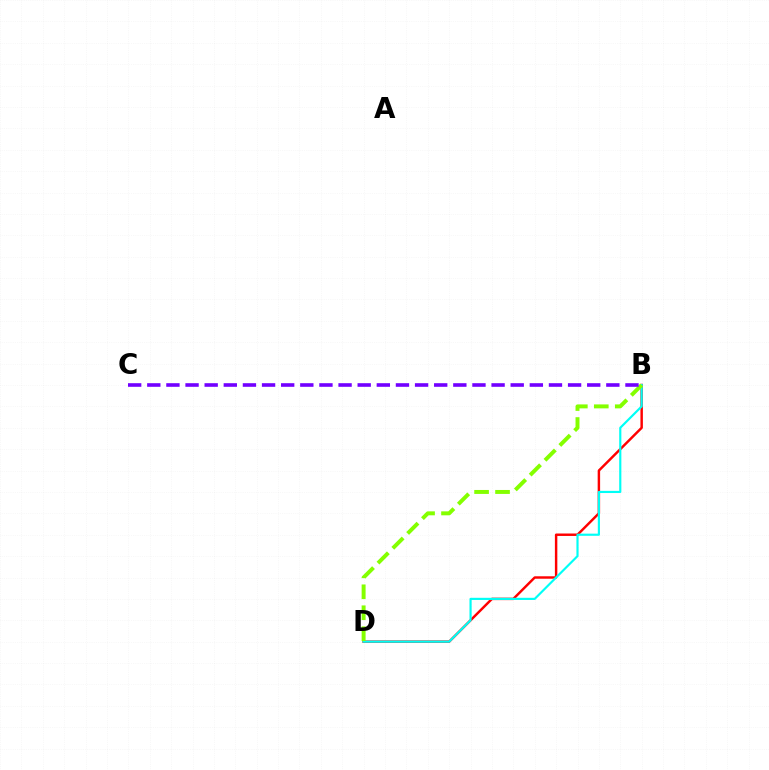{('B', 'D'): [{'color': '#ff0000', 'line_style': 'solid', 'thickness': 1.76}, {'color': '#00fff6', 'line_style': 'solid', 'thickness': 1.56}, {'color': '#84ff00', 'line_style': 'dashed', 'thickness': 2.85}], ('B', 'C'): [{'color': '#7200ff', 'line_style': 'dashed', 'thickness': 2.6}]}